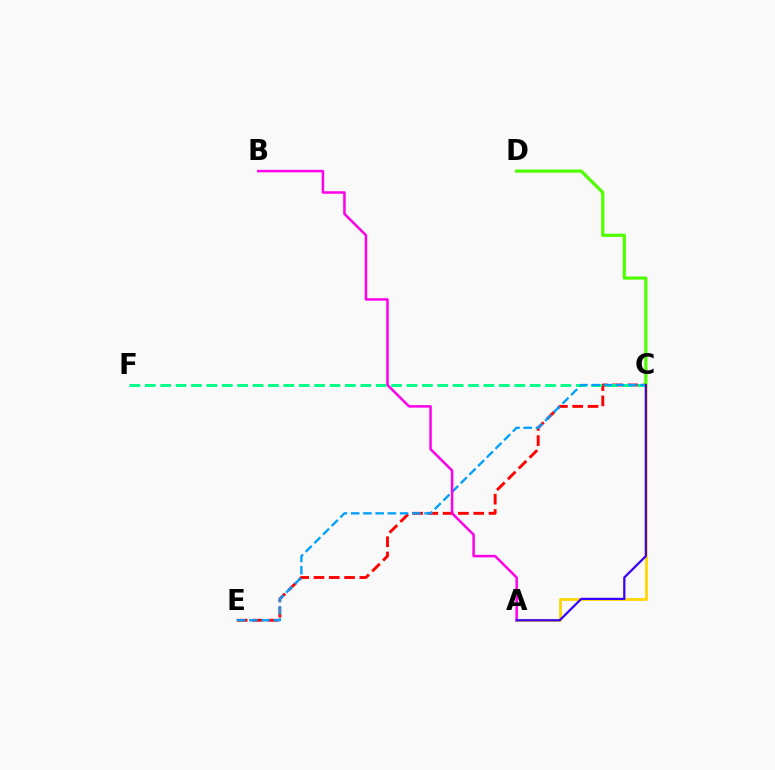{('C', 'E'): [{'color': '#ff0000', 'line_style': 'dashed', 'thickness': 2.08}, {'color': '#009eff', 'line_style': 'dashed', 'thickness': 1.66}], ('C', 'F'): [{'color': '#00ff86', 'line_style': 'dashed', 'thickness': 2.09}], ('C', 'D'): [{'color': '#4fff00', 'line_style': 'solid', 'thickness': 2.31}], ('A', 'C'): [{'color': '#ffd500', 'line_style': 'solid', 'thickness': 1.99}, {'color': '#3700ff', 'line_style': 'solid', 'thickness': 1.62}], ('A', 'B'): [{'color': '#ff00ed', 'line_style': 'solid', 'thickness': 1.8}]}